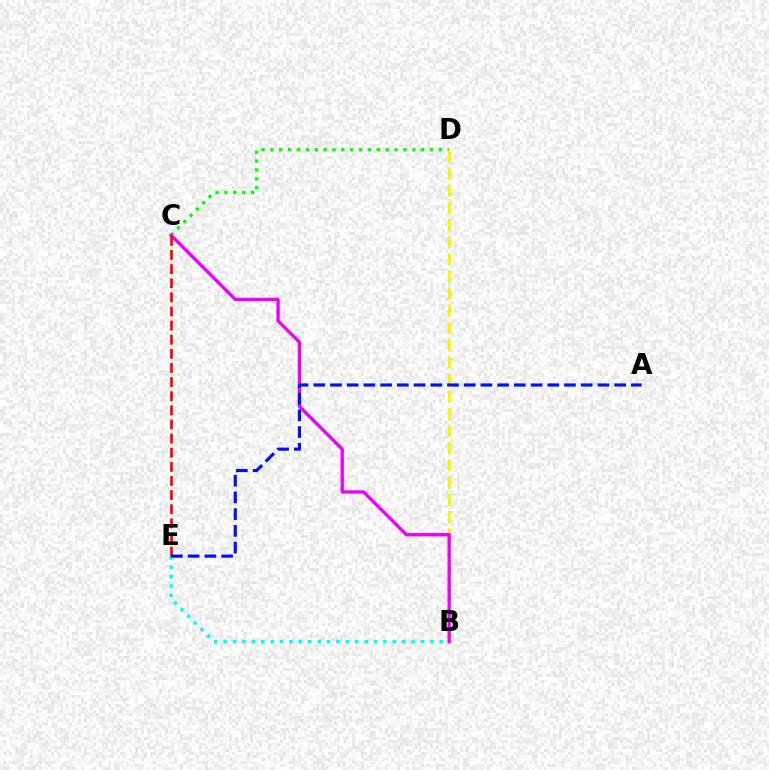{('C', 'D'): [{'color': '#08ff00', 'line_style': 'dotted', 'thickness': 2.41}], ('B', 'D'): [{'color': '#fcf500', 'line_style': 'dashed', 'thickness': 2.33}], ('B', 'E'): [{'color': '#00fff6', 'line_style': 'dotted', 'thickness': 2.55}], ('B', 'C'): [{'color': '#ee00ff', 'line_style': 'solid', 'thickness': 2.41}], ('C', 'E'): [{'color': '#ff0000', 'line_style': 'dashed', 'thickness': 1.92}], ('A', 'E'): [{'color': '#0010ff', 'line_style': 'dashed', 'thickness': 2.27}]}